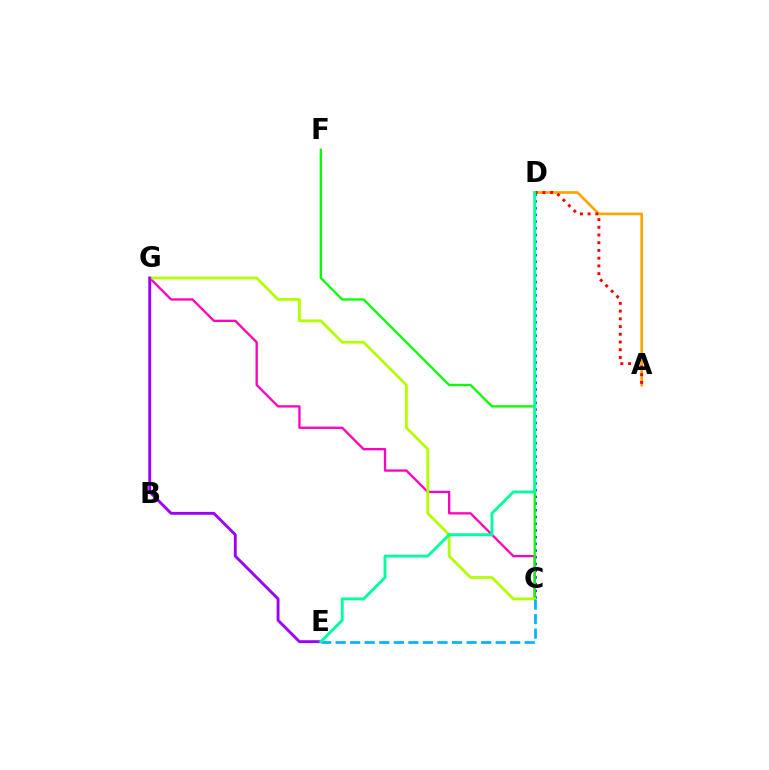{('A', 'D'): [{'color': '#ffa500', 'line_style': 'solid', 'thickness': 1.93}, {'color': '#ff0000', 'line_style': 'dotted', 'thickness': 2.1}], ('C', 'G'): [{'color': '#ff00bd', 'line_style': 'solid', 'thickness': 1.65}, {'color': '#b3ff00', 'line_style': 'solid', 'thickness': 2.02}], ('C', 'D'): [{'color': '#0010ff', 'line_style': 'dotted', 'thickness': 1.82}], ('C', 'F'): [{'color': '#08ff00', 'line_style': 'solid', 'thickness': 1.66}], ('E', 'G'): [{'color': '#9b00ff', 'line_style': 'solid', 'thickness': 2.07}], ('C', 'E'): [{'color': '#00b5ff', 'line_style': 'dashed', 'thickness': 1.98}], ('D', 'E'): [{'color': '#00ff9d', 'line_style': 'solid', 'thickness': 2.07}]}